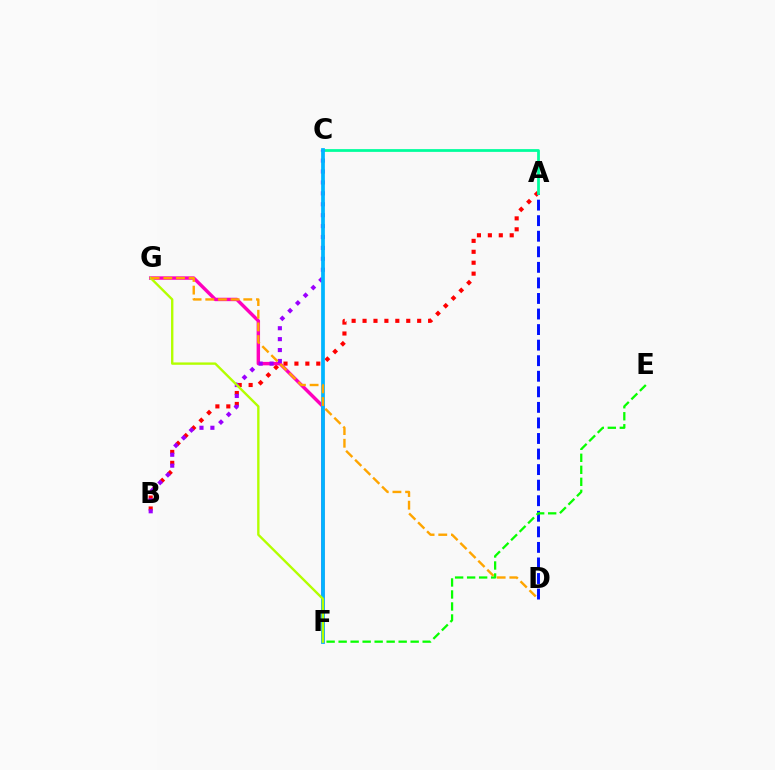{('A', 'B'): [{'color': '#ff0000', 'line_style': 'dotted', 'thickness': 2.97}], ('A', 'D'): [{'color': '#0010ff', 'line_style': 'dashed', 'thickness': 2.11}], ('A', 'C'): [{'color': '#00ff9d', 'line_style': 'solid', 'thickness': 1.99}], ('F', 'G'): [{'color': '#ff00bd', 'line_style': 'solid', 'thickness': 2.47}, {'color': '#b3ff00', 'line_style': 'solid', 'thickness': 1.71}], ('B', 'C'): [{'color': '#9b00ff', 'line_style': 'dotted', 'thickness': 2.97}], ('E', 'F'): [{'color': '#08ff00', 'line_style': 'dashed', 'thickness': 1.63}], ('C', 'F'): [{'color': '#00b5ff', 'line_style': 'solid', 'thickness': 2.7}], ('D', 'G'): [{'color': '#ffa500', 'line_style': 'dashed', 'thickness': 1.72}]}